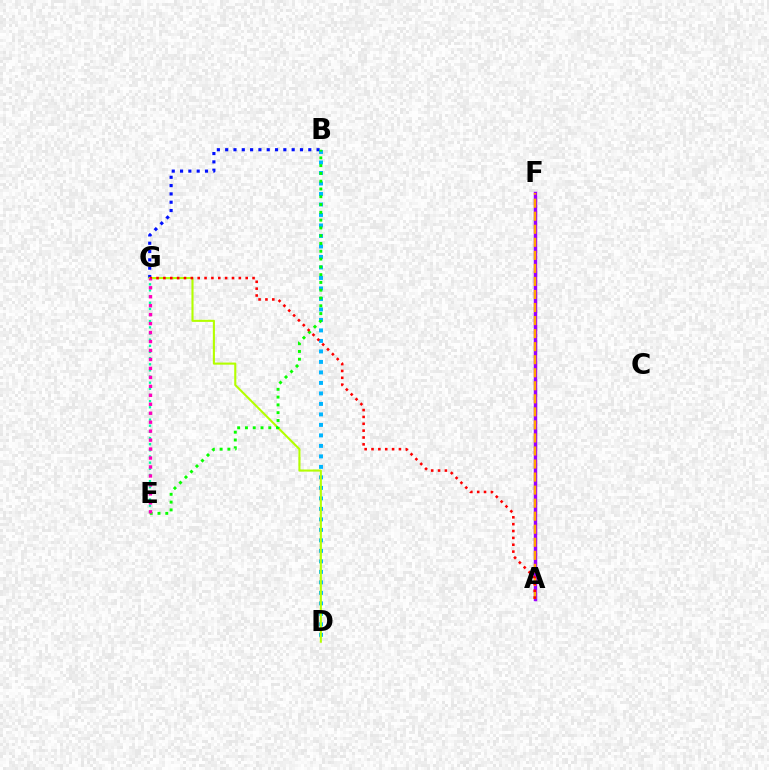{('E', 'G'): [{'color': '#00ff9d', 'line_style': 'dotted', 'thickness': 1.67}, {'color': '#ff00bd', 'line_style': 'dotted', 'thickness': 2.43}], ('B', 'D'): [{'color': '#00b5ff', 'line_style': 'dotted', 'thickness': 2.85}], ('A', 'F'): [{'color': '#9b00ff', 'line_style': 'solid', 'thickness': 2.48}, {'color': '#ffa500', 'line_style': 'dashed', 'thickness': 1.77}], ('B', 'G'): [{'color': '#0010ff', 'line_style': 'dotted', 'thickness': 2.26}], ('D', 'G'): [{'color': '#b3ff00', 'line_style': 'solid', 'thickness': 1.52}], ('B', 'E'): [{'color': '#08ff00', 'line_style': 'dotted', 'thickness': 2.12}], ('A', 'G'): [{'color': '#ff0000', 'line_style': 'dotted', 'thickness': 1.86}]}